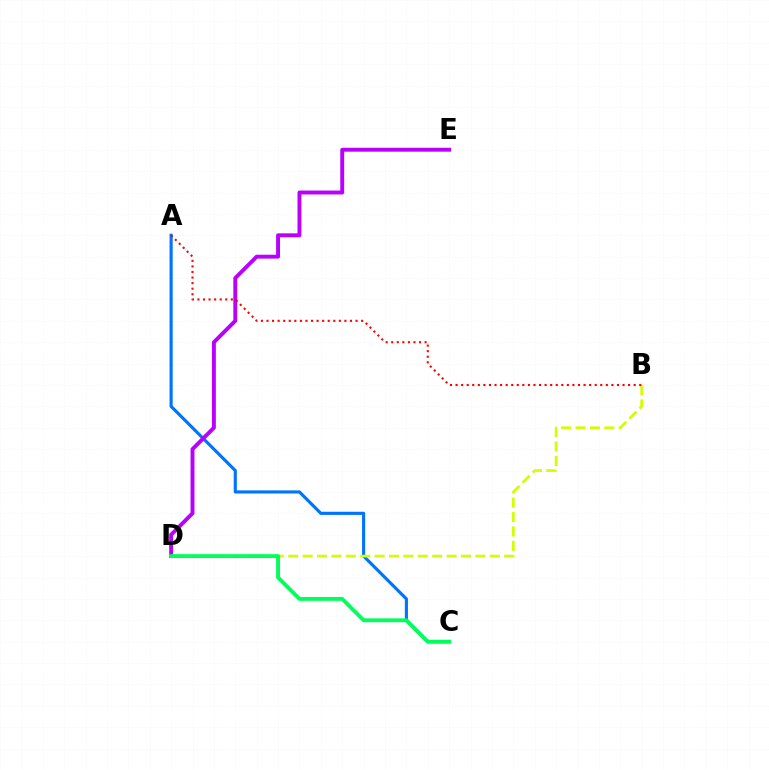{('A', 'C'): [{'color': '#0074ff', 'line_style': 'solid', 'thickness': 2.26}], ('D', 'E'): [{'color': '#b900ff', 'line_style': 'solid', 'thickness': 2.81}], ('B', 'D'): [{'color': '#d1ff00', 'line_style': 'dashed', 'thickness': 1.96}], ('C', 'D'): [{'color': '#00ff5c', 'line_style': 'solid', 'thickness': 2.78}], ('A', 'B'): [{'color': '#ff0000', 'line_style': 'dotted', 'thickness': 1.51}]}